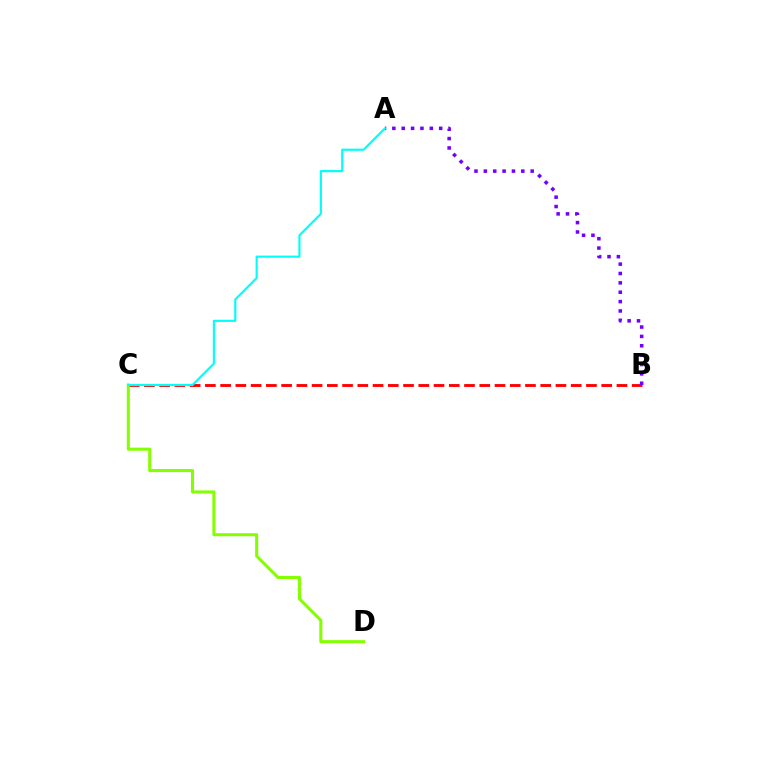{('B', 'C'): [{'color': '#ff0000', 'line_style': 'dashed', 'thickness': 2.07}], ('C', 'D'): [{'color': '#84ff00', 'line_style': 'solid', 'thickness': 2.2}], ('A', 'B'): [{'color': '#7200ff', 'line_style': 'dotted', 'thickness': 2.54}], ('A', 'C'): [{'color': '#00fff6', 'line_style': 'solid', 'thickness': 1.56}]}